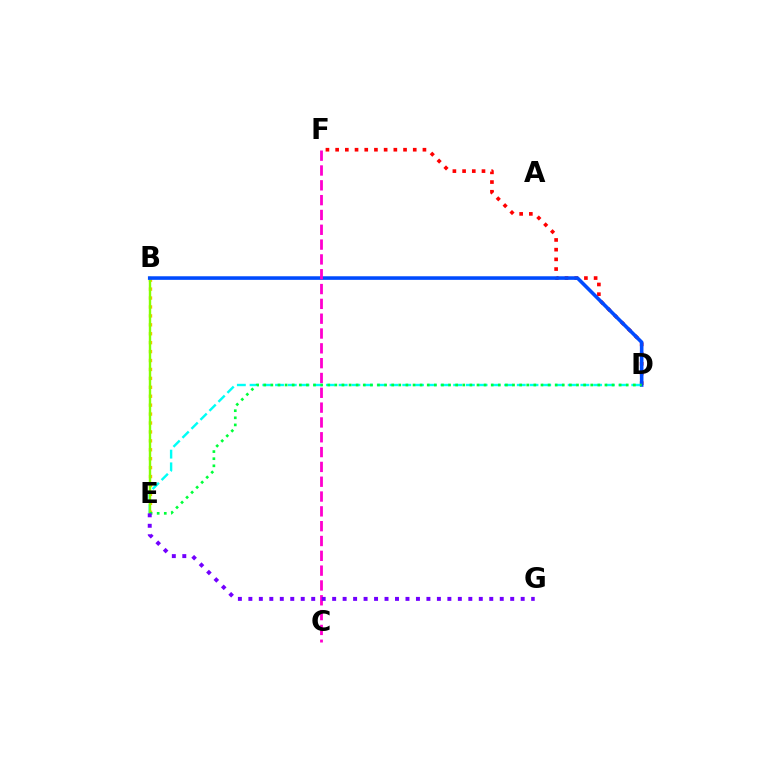{('B', 'E'): [{'color': '#ffbd00', 'line_style': 'dotted', 'thickness': 2.43}, {'color': '#84ff00', 'line_style': 'solid', 'thickness': 1.73}], ('D', 'F'): [{'color': '#ff0000', 'line_style': 'dotted', 'thickness': 2.64}], ('D', 'E'): [{'color': '#00fff6', 'line_style': 'dashed', 'thickness': 1.73}, {'color': '#00ff39', 'line_style': 'dotted', 'thickness': 1.93}], ('B', 'D'): [{'color': '#004bff', 'line_style': 'solid', 'thickness': 2.58}], ('C', 'F'): [{'color': '#ff00cf', 'line_style': 'dashed', 'thickness': 2.01}], ('E', 'G'): [{'color': '#7200ff', 'line_style': 'dotted', 'thickness': 2.85}]}